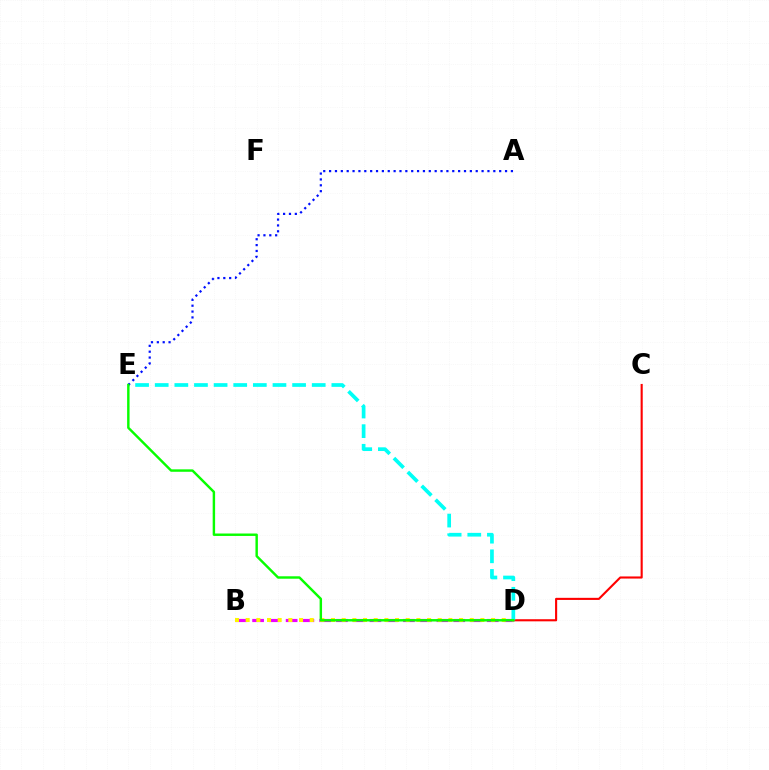{('C', 'D'): [{'color': '#ff0000', 'line_style': 'solid', 'thickness': 1.52}], ('B', 'D'): [{'color': '#ee00ff', 'line_style': 'dashed', 'thickness': 2.28}, {'color': '#fcf500', 'line_style': 'dotted', 'thickness': 2.9}], ('D', 'E'): [{'color': '#00fff6', 'line_style': 'dashed', 'thickness': 2.67}, {'color': '#08ff00', 'line_style': 'solid', 'thickness': 1.75}], ('A', 'E'): [{'color': '#0010ff', 'line_style': 'dotted', 'thickness': 1.59}]}